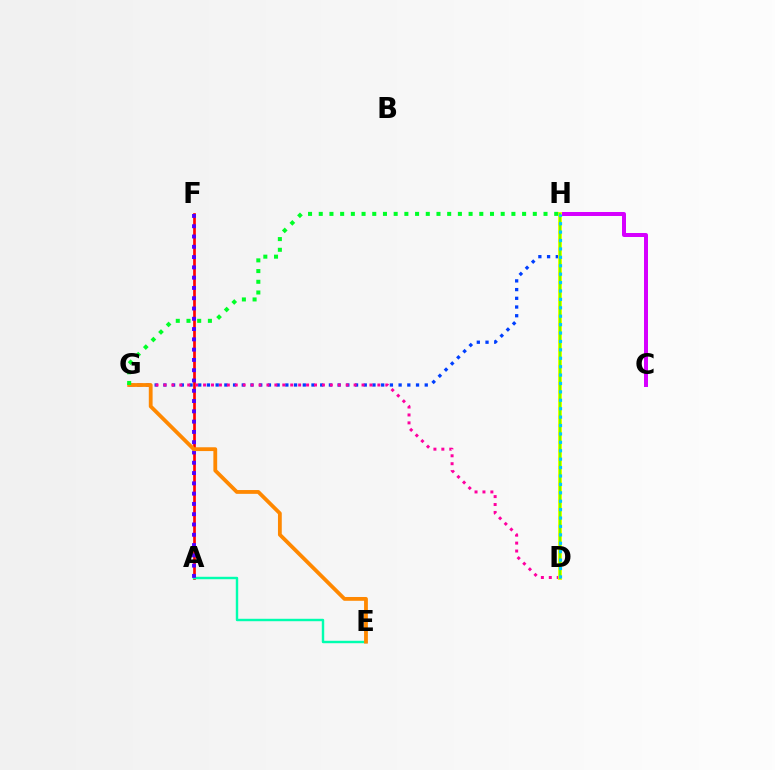{('A', 'F'): [{'color': '#ff0000', 'line_style': 'solid', 'thickness': 1.94}, {'color': '#4f00ff', 'line_style': 'dotted', 'thickness': 2.79}], ('G', 'H'): [{'color': '#003fff', 'line_style': 'dotted', 'thickness': 2.37}, {'color': '#00ff27', 'line_style': 'dotted', 'thickness': 2.91}], ('D', 'G'): [{'color': '#ff00a0', 'line_style': 'dotted', 'thickness': 2.15}], ('A', 'E'): [{'color': '#00ffaf', 'line_style': 'solid', 'thickness': 1.75}], ('C', 'H'): [{'color': '#d600ff', 'line_style': 'solid', 'thickness': 2.88}], ('D', 'H'): [{'color': '#eeff00', 'line_style': 'solid', 'thickness': 2.85}, {'color': '#66ff00', 'line_style': 'solid', 'thickness': 1.53}, {'color': '#00c7ff', 'line_style': 'dotted', 'thickness': 2.28}], ('E', 'G'): [{'color': '#ff8800', 'line_style': 'solid', 'thickness': 2.74}]}